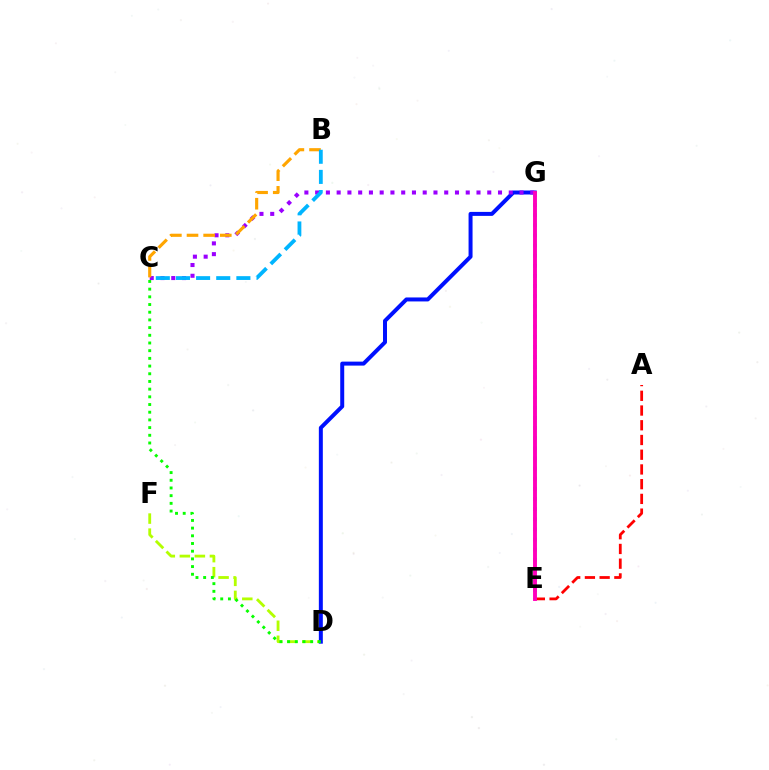{('D', 'F'): [{'color': '#b3ff00', 'line_style': 'dashed', 'thickness': 2.04}], ('D', 'G'): [{'color': '#0010ff', 'line_style': 'solid', 'thickness': 2.87}], ('C', 'D'): [{'color': '#08ff00', 'line_style': 'dotted', 'thickness': 2.09}], ('C', 'G'): [{'color': '#9b00ff', 'line_style': 'dotted', 'thickness': 2.92}], ('E', 'G'): [{'color': '#00ff9d', 'line_style': 'dotted', 'thickness': 2.75}, {'color': '#ff00bd', 'line_style': 'solid', 'thickness': 2.81}], ('B', 'C'): [{'color': '#ffa500', 'line_style': 'dashed', 'thickness': 2.26}, {'color': '#00b5ff', 'line_style': 'dashed', 'thickness': 2.74}], ('A', 'E'): [{'color': '#ff0000', 'line_style': 'dashed', 'thickness': 2.0}]}